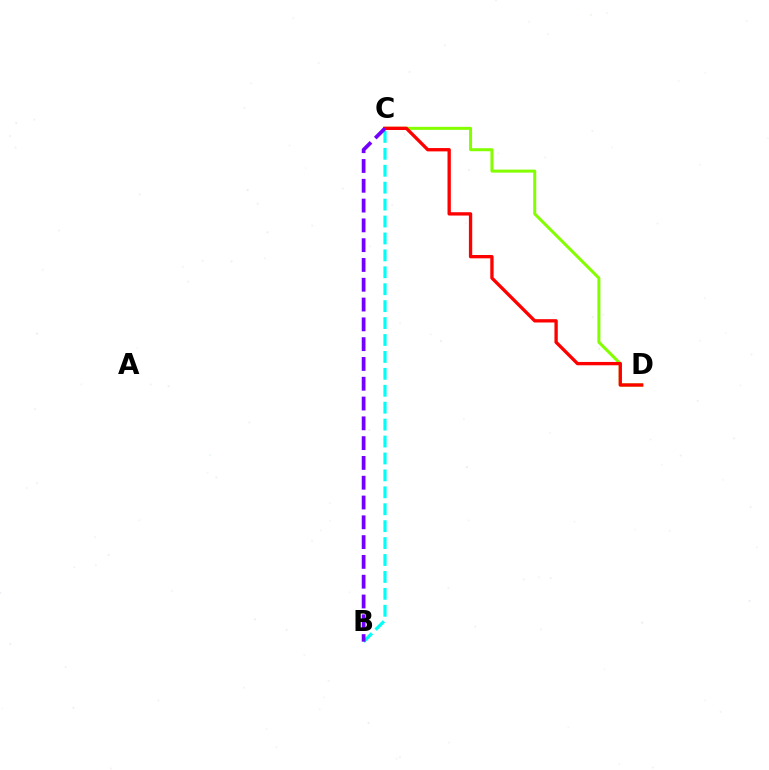{('C', 'D'): [{'color': '#84ff00', 'line_style': 'solid', 'thickness': 2.17}, {'color': '#ff0000', 'line_style': 'solid', 'thickness': 2.39}], ('B', 'C'): [{'color': '#00fff6', 'line_style': 'dashed', 'thickness': 2.3}, {'color': '#7200ff', 'line_style': 'dashed', 'thickness': 2.69}]}